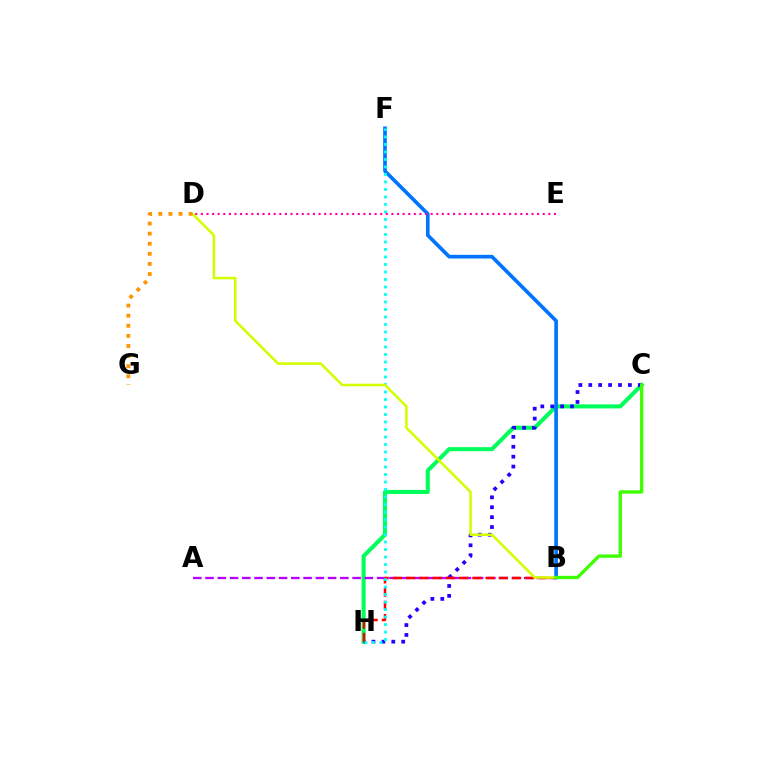{('C', 'H'): [{'color': '#00ff5c', 'line_style': 'solid', 'thickness': 2.93}, {'color': '#2500ff', 'line_style': 'dotted', 'thickness': 2.69}], ('B', 'F'): [{'color': '#0074ff', 'line_style': 'solid', 'thickness': 2.63}], ('A', 'B'): [{'color': '#b900ff', 'line_style': 'dashed', 'thickness': 1.66}], ('B', 'H'): [{'color': '#ff0000', 'line_style': 'dashed', 'thickness': 1.8}], ('F', 'H'): [{'color': '#00fff6', 'line_style': 'dotted', 'thickness': 2.04}], ('B', 'D'): [{'color': '#d1ff00', 'line_style': 'solid', 'thickness': 1.83}], ('D', 'G'): [{'color': '#ff9400', 'line_style': 'dotted', 'thickness': 2.74}], ('B', 'C'): [{'color': '#3dff00', 'line_style': 'solid', 'thickness': 2.38}], ('D', 'E'): [{'color': '#ff00ac', 'line_style': 'dotted', 'thickness': 1.52}]}